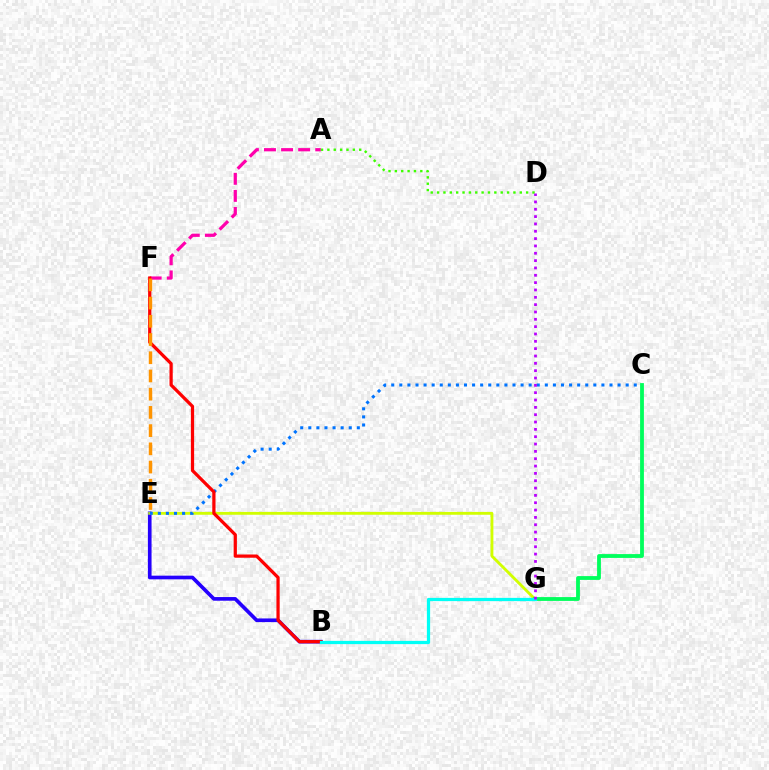{('A', 'F'): [{'color': '#ff00ac', 'line_style': 'dashed', 'thickness': 2.32}], ('B', 'E'): [{'color': '#2500ff', 'line_style': 'solid', 'thickness': 2.64}], ('E', 'G'): [{'color': '#d1ff00', 'line_style': 'solid', 'thickness': 2.05}], ('A', 'D'): [{'color': '#3dff00', 'line_style': 'dotted', 'thickness': 1.73}], ('C', 'E'): [{'color': '#0074ff', 'line_style': 'dotted', 'thickness': 2.2}], ('B', 'F'): [{'color': '#ff0000', 'line_style': 'solid', 'thickness': 2.33}], ('C', 'G'): [{'color': '#00ff5c', 'line_style': 'solid', 'thickness': 2.75}], ('B', 'G'): [{'color': '#00fff6', 'line_style': 'solid', 'thickness': 2.33}], ('D', 'G'): [{'color': '#b900ff', 'line_style': 'dotted', 'thickness': 1.99}], ('E', 'F'): [{'color': '#ff9400', 'line_style': 'dashed', 'thickness': 2.47}]}